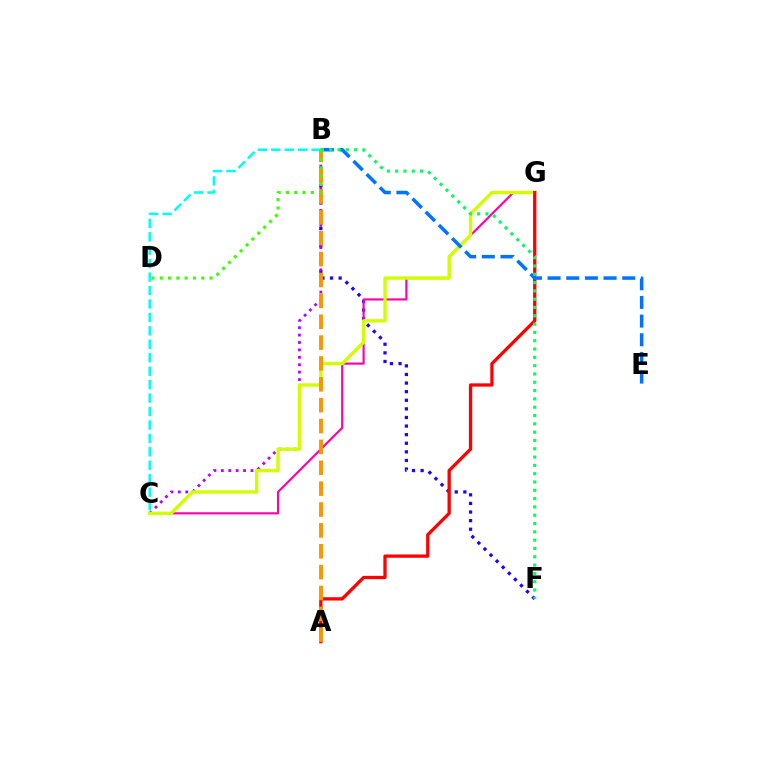{('B', 'F'): [{'color': '#2500ff', 'line_style': 'dotted', 'thickness': 2.34}, {'color': '#00ff5c', 'line_style': 'dotted', 'thickness': 2.26}], ('B', 'C'): [{'color': '#00fff6', 'line_style': 'dashed', 'thickness': 1.83}, {'color': '#b900ff', 'line_style': 'dotted', 'thickness': 2.01}], ('C', 'G'): [{'color': '#ff00ac', 'line_style': 'solid', 'thickness': 1.56}, {'color': '#d1ff00', 'line_style': 'solid', 'thickness': 2.45}], ('A', 'G'): [{'color': '#ff0000', 'line_style': 'solid', 'thickness': 2.37}], ('B', 'E'): [{'color': '#0074ff', 'line_style': 'dashed', 'thickness': 2.53}], ('A', 'B'): [{'color': '#ff9400', 'line_style': 'dashed', 'thickness': 2.83}], ('B', 'D'): [{'color': '#3dff00', 'line_style': 'dotted', 'thickness': 2.25}]}